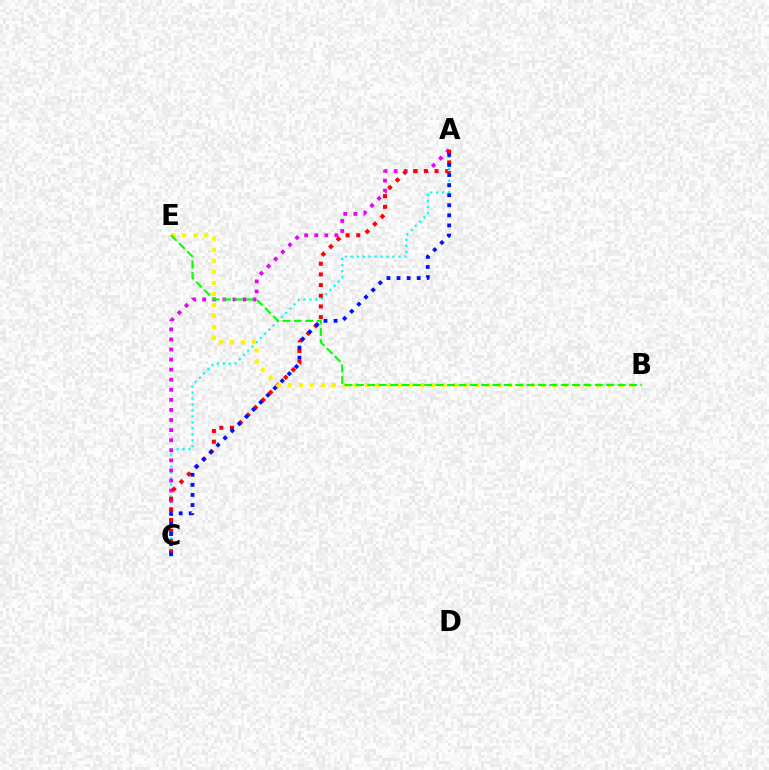{('A', 'C'): [{'color': '#00fff6', 'line_style': 'dotted', 'thickness': 1.62}, {'color': '#ee00ff', 'line_style': 'dotted', 'thickness': 2.74}, {'color': '#ff0000', 'line_style': 'dotted', 'thickness': 2.9}, {'color': '#0010ff', 'line_style': 'dotted', 'thickness': 2.74}], ('B', 'E'): [{'color': '#fcf500', 'line_style': 'dotted', 'thickness': 3.0}, {'color': '#08ff00', 'line_style': 'dashed', 'thickness': 1.55}]}